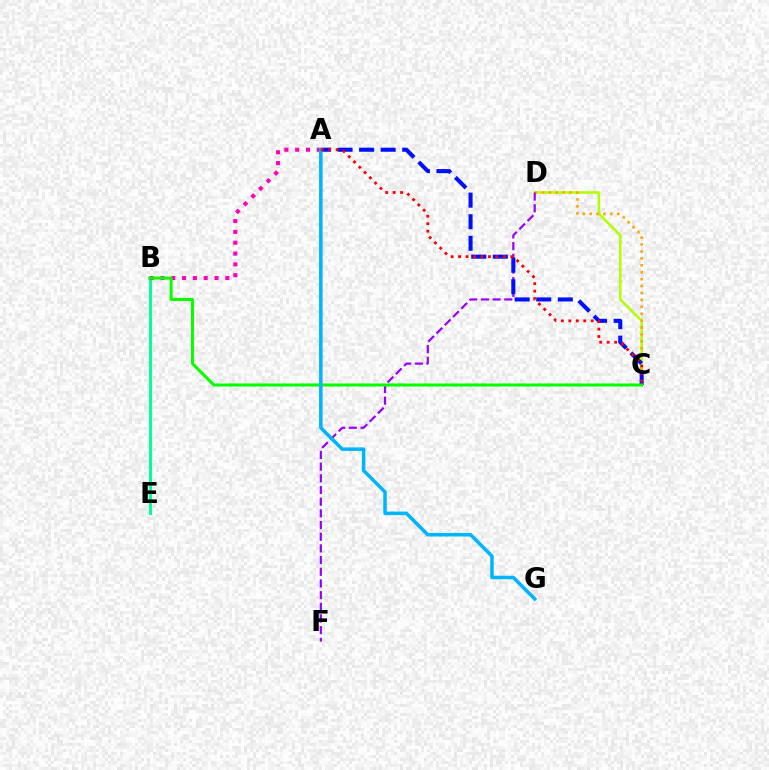{('B', 'E'): [{'color': '#00ff9d', 'line_style': 'solid', 'thickness': 2.13}], ('C', 'D'): [{'color': '#b3ff00', 'line_style': 'solid', 'thickness': 1.84}, {'color': '#ffa500', 'line_style': 'dotted', 'thickness': 1.88}], ('A', 'B'): [{'color': '#ff00bd', 'line_style': 'dotted', 'thickness': 2.94}], ('D', 'F'): [{'color': '#9b00ff', 'line_style': 'dashed', 'thickness': 1.59}], ('A', 'C'): [{'color': '#0010ff', 'line_style': 'dashed', 'thickness': 2.93}, {'color': '#ff0000', 'line_style': 'dotted', 'thickness': 2.03}], ('B', 'C'): [{'color': '#08ff00', 'line_style': 'solid', 'thickness': 2.19}], ('A', 'G'): [{'color': '#00b5ff', 'line_style': 'solid', 'thickness': 2.54}]}